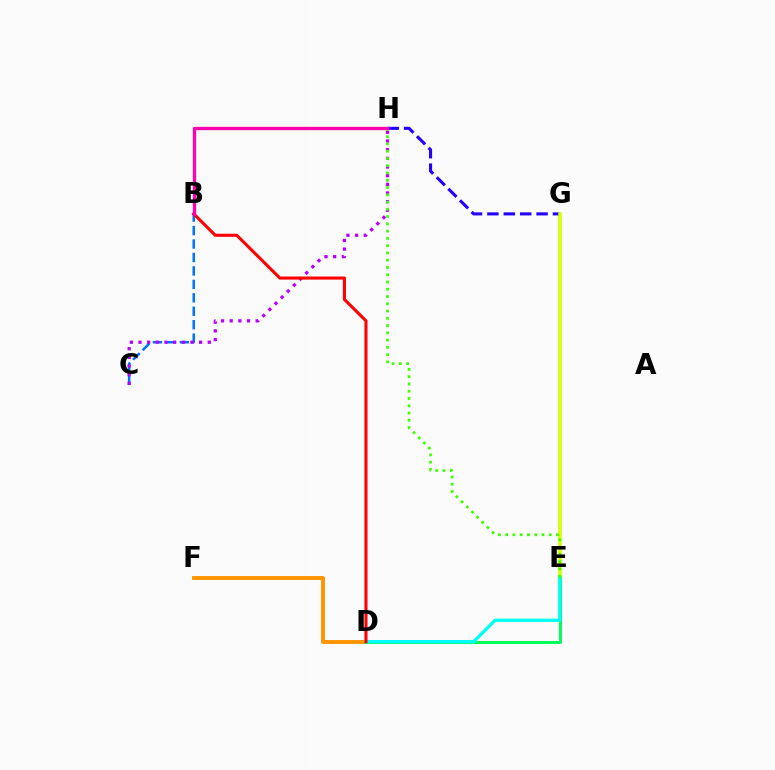{('G', 'H'): [{'color': '#2500ff', 'line_style': 'dashed', 'thickness': 2.23}], ('D', 'F'): [{'color': '#ff9400', 'line_style': 'solid', 'thickness': 2.8}], ('B', 'C'): [{'color': '#0074ff', 'line_style': 'dashed', 'thickness': 1.83}], ('E', 'G'): [{'color': '#d1ff00', 'line_style': 'solid', 'thickness': 2.54}], ('C', 'H'): [{'color': '#b900ff', 'line_style': 'dotted', 'thickness': 2.35}], ('D', 'E'): [{'color': '#00ff5c', 'line_style': 'solid', 'thickness': 2.14}, {'color': '#00fff6', 'line_style': 'solid', 'thickness': 2.36}], ('E', 'H'): [{'color': '#3dff00', 'line_style': 'dotted', 'thickness': 1.97}], ('B', 'D'): [{'color': '#ff0000', 'line_style': 'solid', 'thickness': 2.21}], ('B', 'H'): [{'color': '#ff00ac', 'line_style': 'solid', 'thickness': 2.39}]}